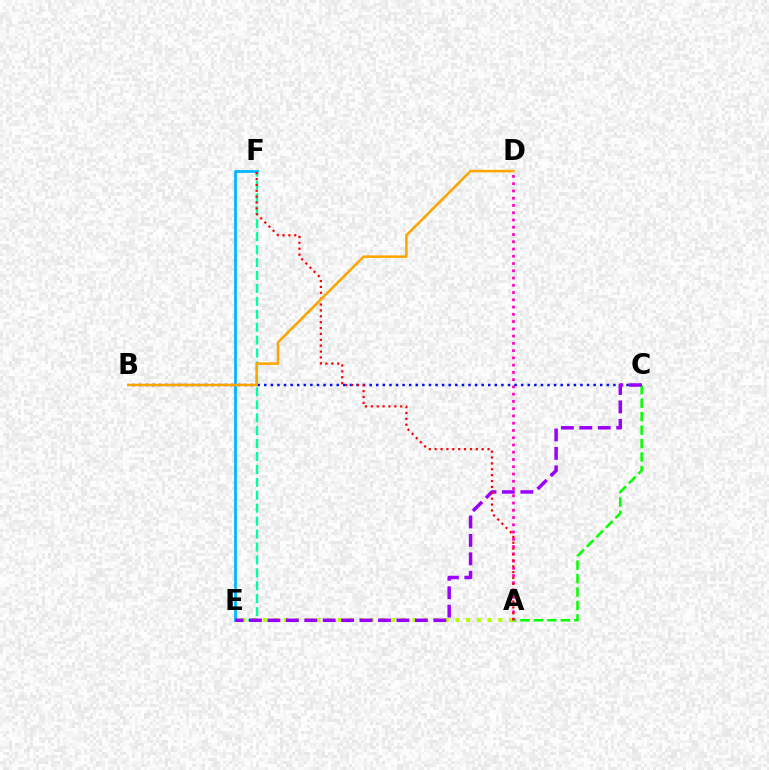{('A', 'E'): [{'color': '#b3ff00', 'line_style': 'dotted', 'thickness': 2.91}], ('A', 'D'): [{'color': '#ff00bd', 'line_style': 'dotted', 'thickness': 1.97}], ('B', 'C'): [{'color': '#0010ff', 'line_style': 'dotted', 'thickness': 1.79}], ('A', 'C'): [{'color': '#08ff00', 'line_style': 'dashed', 'thickness': 1.83}], ('E', 'F'): [{'color': '#00ff9d', 'line_style': 'dashed', 'thickness': 1.76}, {'color': '#00b5ff', 'line_style': 'solid', 'thickness': 1.98}], ('C', 'E'): [{'color': '#9b00ff', 'line_style': 'dashed', 'thickness': 2.5}], ('A', 'F'): [{'color': '#ff0000', 'line_style': 'dotted', 'thickness': 1.6}], ('B', 'D'): [{'color': '#ffa500', 'line_style': 'solid', 'thickness': 1.84}]}